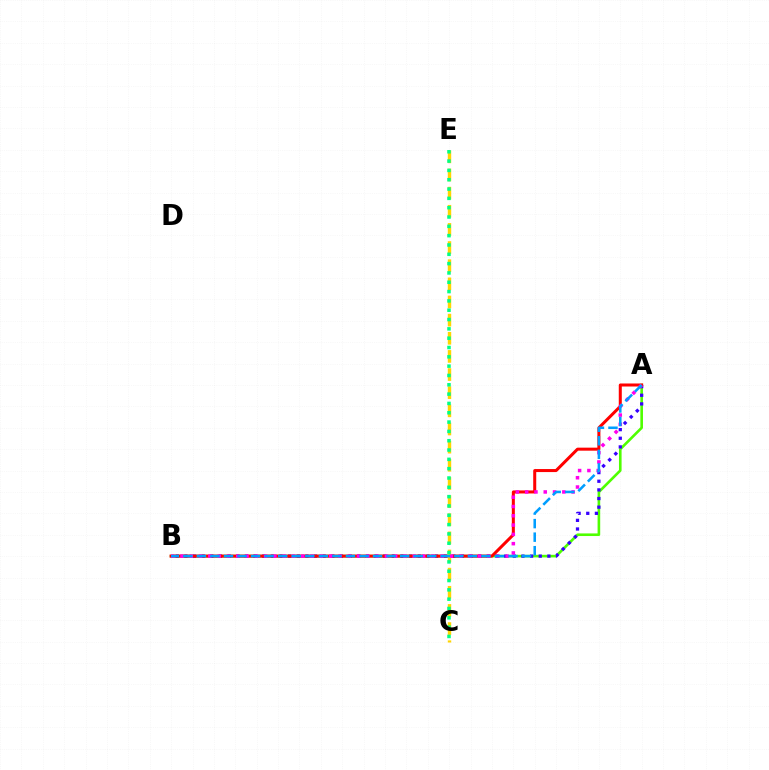{('A', 'B'): [{'color': '#4fff00', 'line_style': 'solid', 'thickness': 1.89}, {'color': '#3700ff', 'line_style': 'dotted', 'thickness': 2.35}, {'color': '#ff0000', 'line_style': 'solid', 'thickness': 2.18}, {'color': '#ff00ed', 'line_style': 'dotted', 'thickness': 2.52}, {'color': '#009eff', 'line_style': 'dashed', 'thickness': 1.84}], ('C', 'E'): [{'color': '#ffd500', 'line_style': 'dashed', 'thickness': 2.46}, {'color': '#00ff86', 'line_style': 'dotted', 'thickness': 2.53}]}